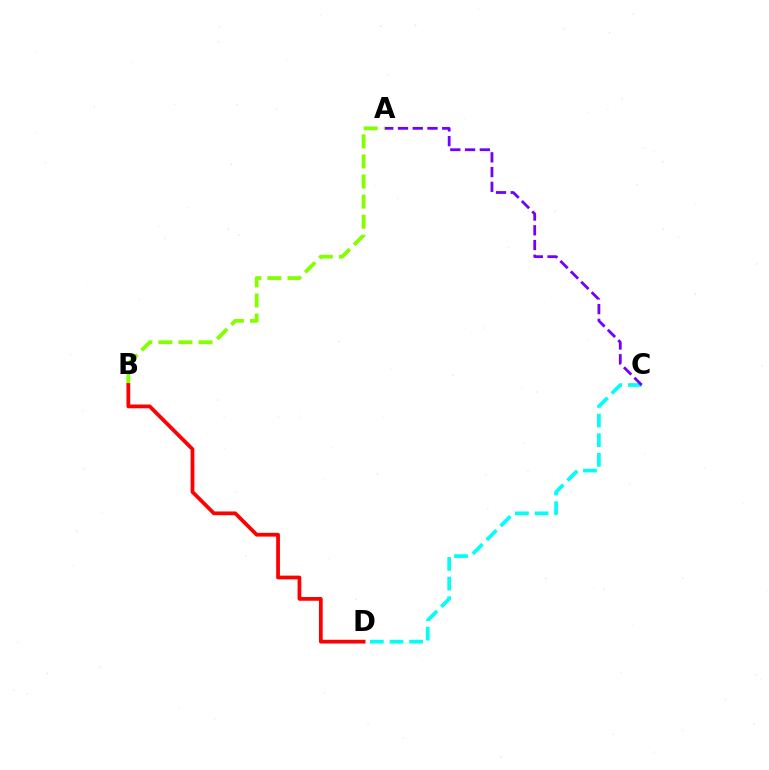{('A', 'B'): [{'color': '#84ff00', 'line_style': 'dashed', 'thickness': 2.73}], ('C', 'D'): [{'color': '#00fff6', 'line_style': 'dashed', 'thickness': 2.67}], ('A', 'C'): [{'color': '#7200ff', 'line_style': 'dashed', 'thickness': 2.0}], ('B', 'D'): [{'color': '#ff0000', 'line_style': 'solid', 'thickness': 2.7}]}